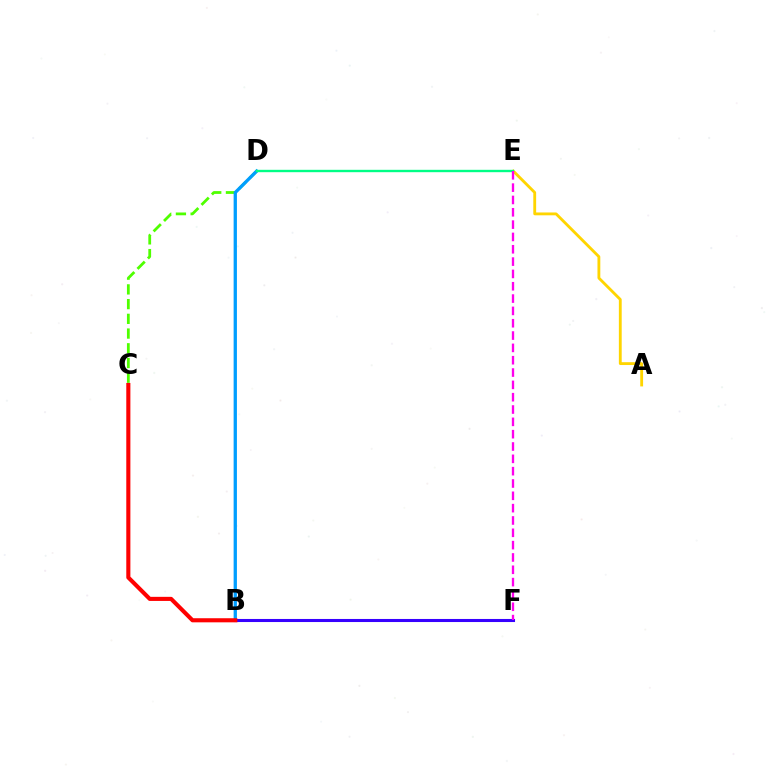{('C', 'D'): [{'color': '#4fff00', 'line_style': 'dashed', 'thickness': 2.0}], ('B', 'D'): [{'color': '#009eff', 'line_style': 'solid', 'thickness': 2.37}], ('B', 'F'): [{'color': '#3700ff', 'line_style': 'solid', 'thickness': 2.21}], ('A', 'E'): [{'color': '#ffd500', 'line_style': 'solid', 'thickness': 2.04}], ('D', 'E'): [{'color': '#00ff86', 'line_style': 'solid', 'thickness': 1.71}], ('E', 'F'): [{'color': '#ff00ed', 'line_style': 'dashed', 'thickness': 1.67}], ('B', 'C'): [{'color': '#ff0000', 'line_style': 'solid', 'thickness': 2.95}]}